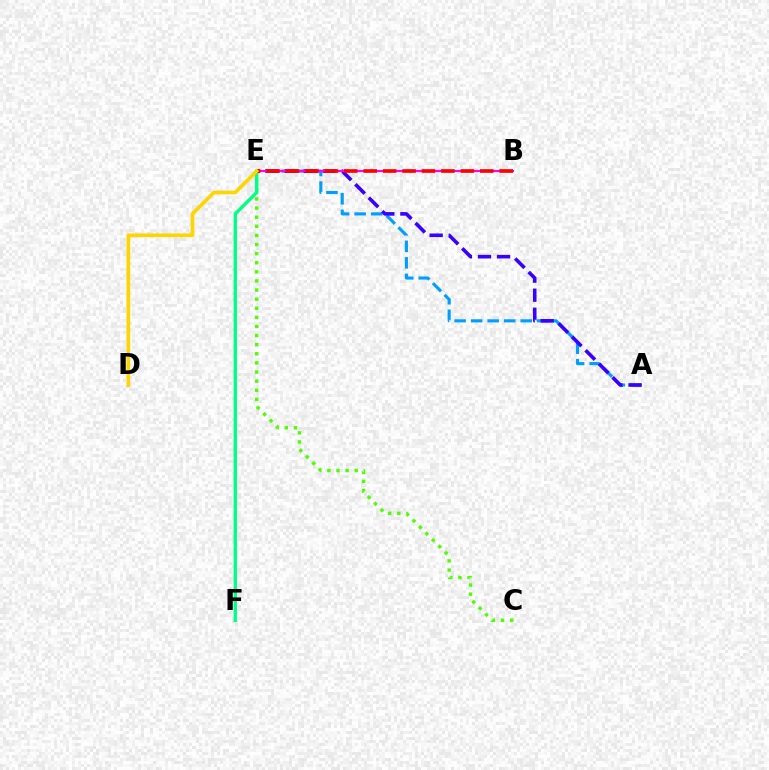{('A', 'E'): [{'color': '#009eff', 'line_style': 'dashed', 'thickness': 2.25}, {'color': '#3700ff', 'line_style': 'dashed', 'thickness': 2.59}], ('C', 'E'): [{'color': '#4fff00', 'line_style': 'dotted', 'thickness': 2.47}], ('E', 'F'): [{'color': '#00ff86', 'line_style': 'solid', 'thickness': 2.43}], ('B', 'E'): [{'color': '#ff00ed', 'line_style': 'solid', 'thickness': 1.52}, {'color': '#ff0000', 'line_style': 'dashed', 'thickness': 2.64}], ('D', 'E'): [{'color': '#ffd500', 'line_style': 'solid', 'thickness': 2.61}]}